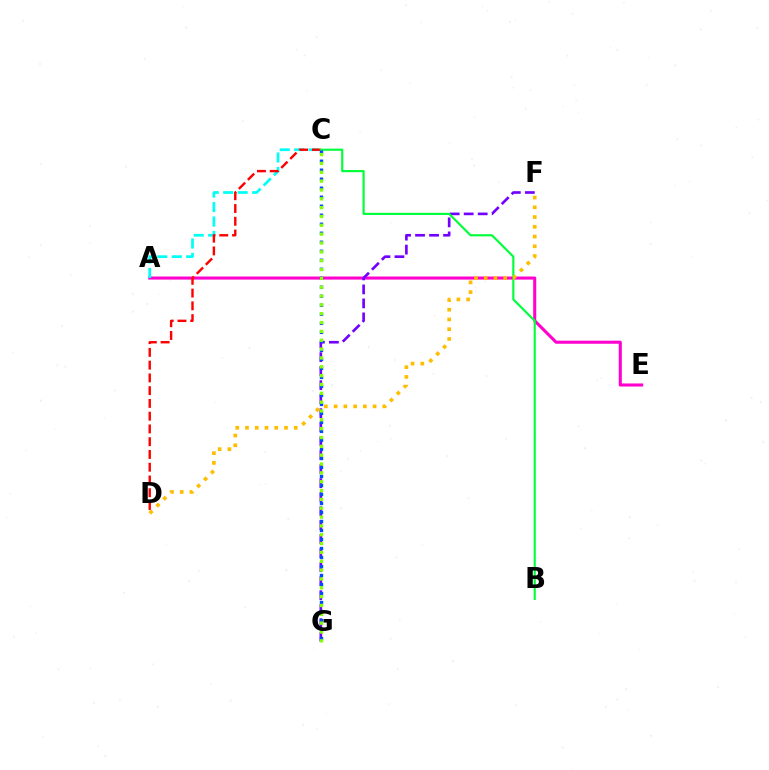{('A', 'E'): [{'color': '#ff00cf', 'line_style': 'solid', 'thickness': 2.21}], ('A', 'C'): [{'color': '#00fff6', 'line_style': 'dashed', 'thickness': 1.96}], ('F', 'G'): [{'color': '#7200ff', 'line_style': 'dashed', 'thickness': 1.9}], ('C', 'D'): [{'color': '#ff0000', 'line_style': 'dashed', 'thickness': 1.73}], ('B', 'C'): [{'color': '#00ff39', 'line_style': 'solid', 'thickness': 1.55}], ('C', 'G'): [{'color': '#004bff', 'line_style': 'dotted', 'thickness': 2.45}, {'color': '#84ff00', 'line_style': 'dotted', 'thickness': 2.4}], ('D', 'F'): [{'color': '#ffbd00', 'line_style': 'dotted', 'thickness': 2.65}]}